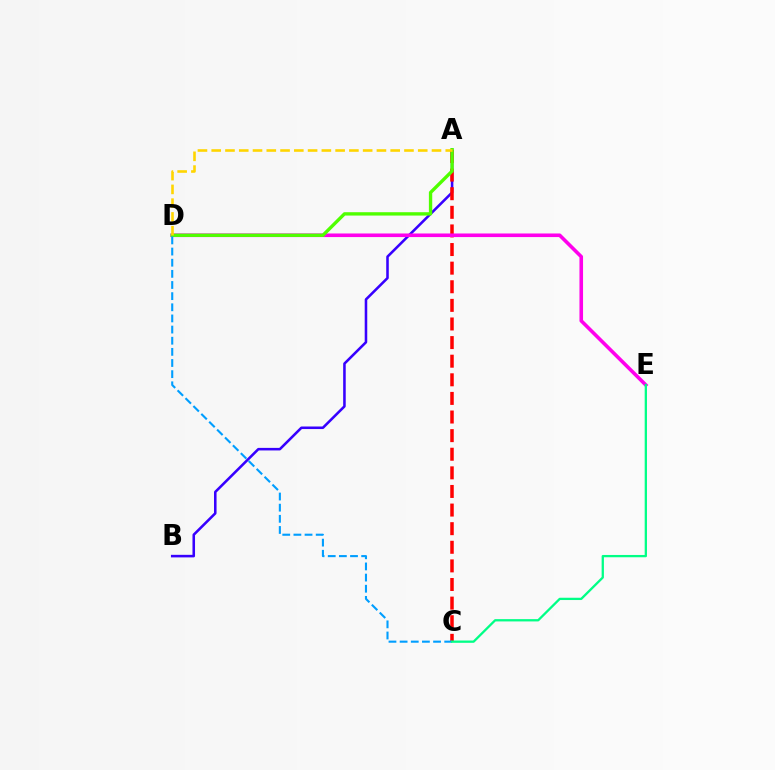{('A', 'B'): [{'color': '#3700ff', 'line_style': 'solid', 'thickness': 1.84}], ('A', 'C'): [{'color': '#ff0000', 'line_style': 'dashed', 'thickness': 2.53}], ('D', 'E'): [{'color': '#ff00ed', 'line_style': 'solid', 'thickness': 2.59}], ('A', 'D'): [{'color': '#4fff00', 'line_style': 'solid', 'thickness': 2.42}, {'color': '#ffd500', 'line_style': 'dashed', 'thickness': 1.87}], ('C', 'D'): [{'color': '#009eff', 'line_style': 'dashed', 'thickness': 1.51}], ('C', 'E'): [{'color': '#00ff86', 'line_style': 'solid', 'thickness': 1.65}]}